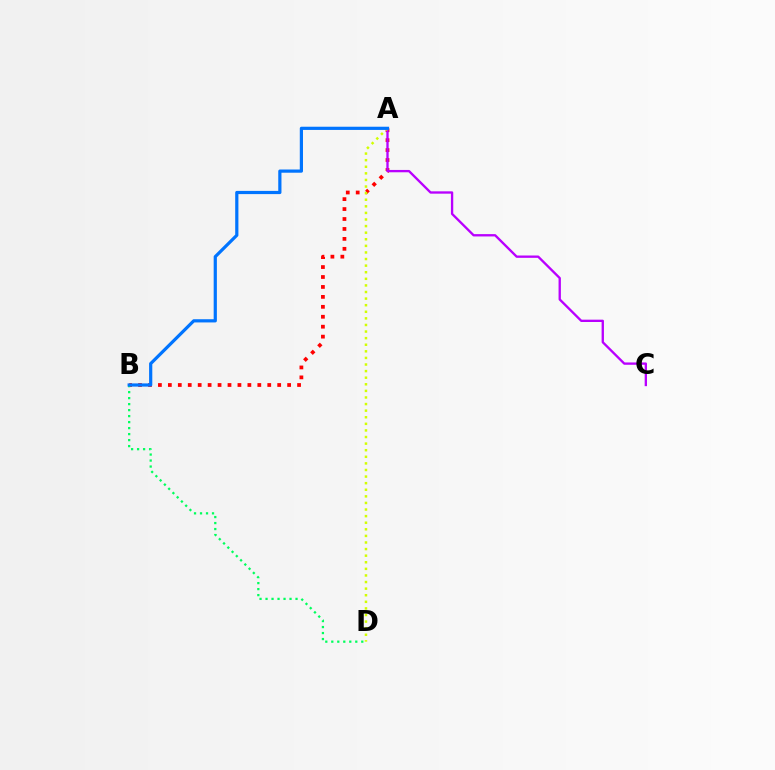{('A', 'B'): [{'color': '#ff0000', 'line_style': 'dotted', 'thickness': 2.7}, {'color': '#0074ff', 'line_style': 'solid', 'thickness': 2.31}], ('A', 'C'): [{'color': '#b900ff', 'line_style': 'solid', 'thickness': 1.68}], ('B', 'D'): [{'color': '#00ff5c', 'line_style': 'dotted', 'thickness': 1.63}], ('A', 'D'): [{'color': '#d1ff00', 'line_style': 'dotted', 'thickness': 1.79}]}